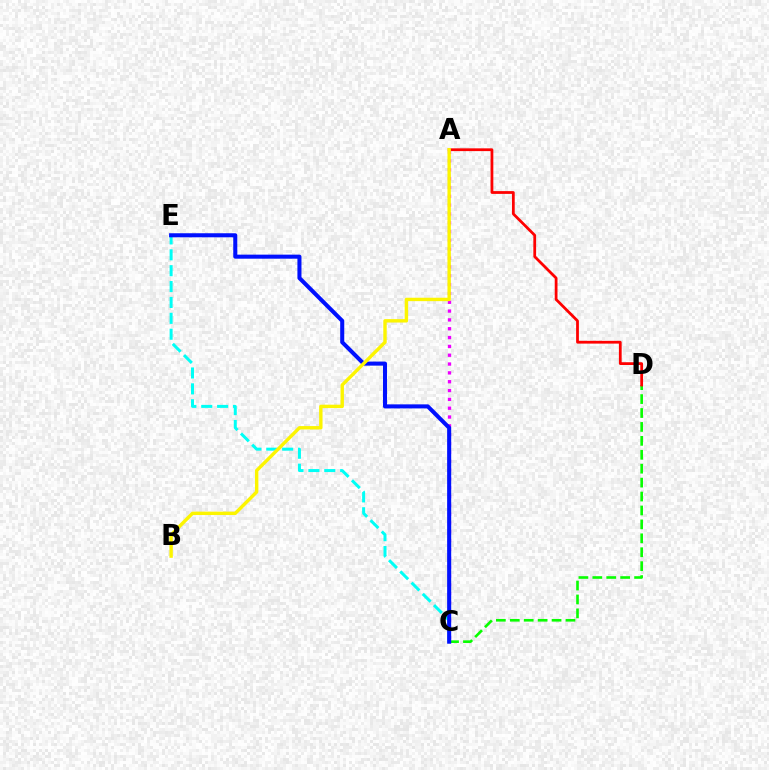{('C', 'E'): [{'color': '#00fff6', 'line_style': 'dashed', 'thickness': 2.16}, {'color': '#0010ff', 'line_style': 'solid', 'thickness': 2.92}], ('C', 'D'): [{'color': '#08ff00', 'line_style': 'dashed', 'thickness': 1.89}], ('A', 'D'): [{'color': '#ff0000', 'line_style': 'solid', 'thickness': 1.99}], ('A', 'C'): [{'color': '#ee00ff', 'line_style': 'dotted', 'thickness': 2.4}], ('A', 'B'): [{'color': '#fcf500', 'line_style': 'solid', 'thickness': 2.45}]}